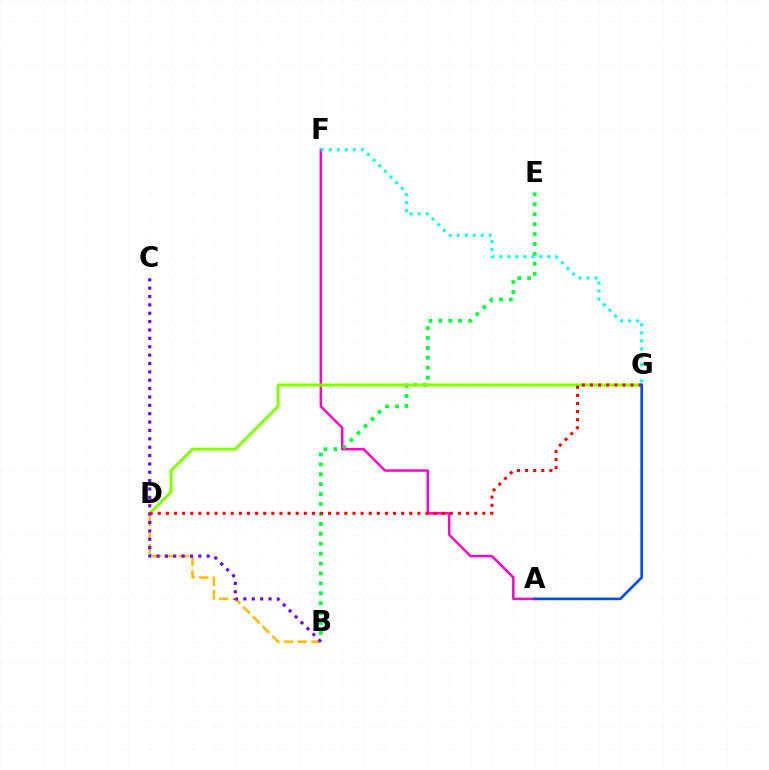{('A', 'F'): [{'color': '#ff00cf', 'line_style': 'solid', 'thickness': 1.78}], ('B', 'E'): [{'color': '#00ff39', 'line_style': 'dotted', 'thickness': 2.69}], ('F', 'G'): [{'color': '#00fff6', 'line_style': 'dotted', 'thickness': 2.17}], ('D', 'G'): [{'color': '#84ff00', 'line_style': 'solid', 'thickness': 2.15}, {'color': '#ff0000', 'line_style': 'dotted', 'thickness': 2.2}], ('B', 'D'): [{'color': '#ffbd00', 'line_style': 'dashed', 'thickness': 1.87}], ('B', 'C'): [{'color': '#7200ff', 'line_style': 'dotted', 'thickness': 2.27}], ('A', 'G'): [{'color': '#004bff', 'line_style': 'solid', 'thickness': 1.88}]}